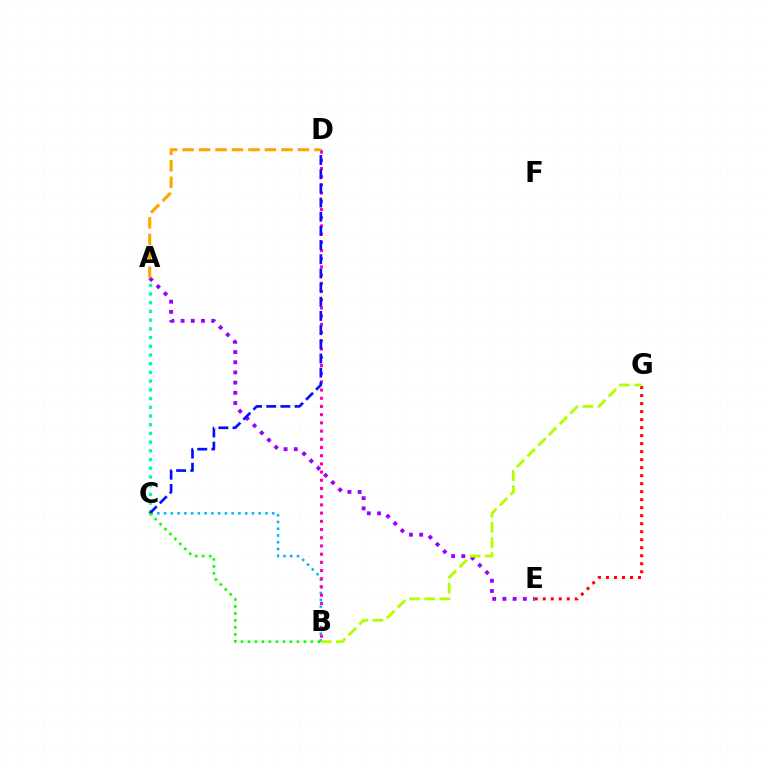{('B', 'C'): [{'color': '#00b5ff', 'line_style': 'dotted', 'thickness': 1.84}, {'color': '#08ff00', 'line_style': 'dotted', 'thickness': 1.9}], ('A', 'C'): [{'color': '#00ff9d', 'line_style': 'dotted', 'thickness': 2.37}], ('E', 'G'): [{'color': '#ff0000', 'line_style': 'dotted', 'thickness': 2.18}], ('B', 'D'): [{'color': '#ff00bd', 'line_style': 'dotted', 'thickness': 2.23}], ('A', 'E'): [{'color': '#9b00ff', 'line_style': 'dotted', 'thickness': 2.77}], ('C', 'D'): [{'color': '#0010ff', 'line_style': 'dashed', 'thickness': 1.93}], ('A', 'D'): [{'color': '#ffa500', 'line_style': 'dashed', 'thickness': 2.24}], ('B', 'G'): [{'color': '#b3ff00', 'line_style': 'dashed', 'thickness': 2.06}]}